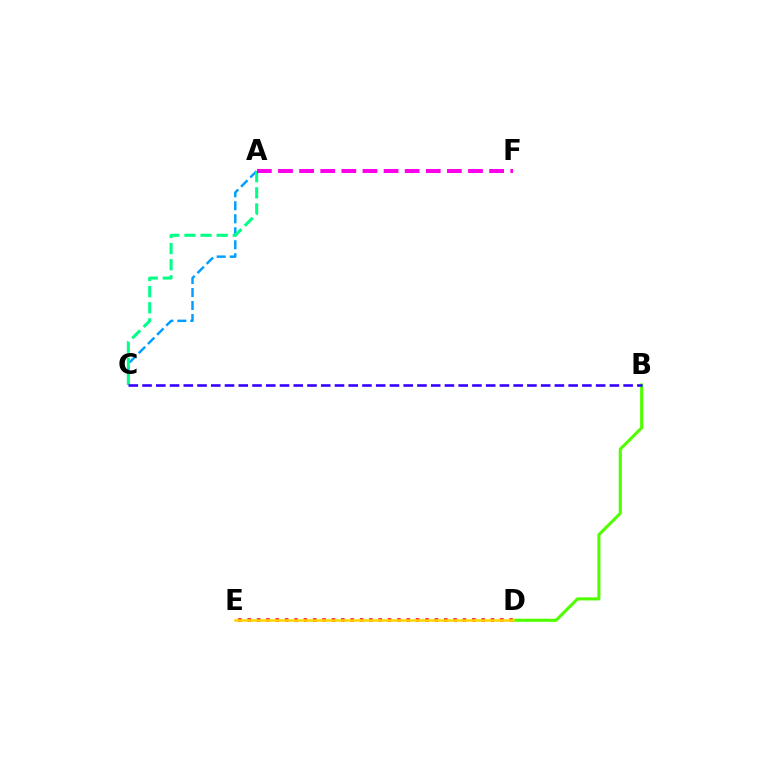{('D', 'E'): [{'color': '#ff0000', 'line_style': 'dotted', 'thickness': 2.54}, {'color': '#ffd500', 'line_style': 'solid', 'thickness': 1.81}], ('B', 'D'): [{'color': '#4fff00', 'line_style': 'solid', 'thickness': 2.22}], ('A', 'C'): [{'color': '#009eff', 'line_style': 'dashed', 'thickness': 1.77}, {'color': '#00ff86', 'line_style': 'dashed', 'thickness': 2.19}], ('B', 'C'): [{'color': '#3700ff', 'line_style': 'dashed', 'thickness': 1.87}], ('A', 'F'): [{'color': '#ff00ed', 'line_style': 'dashed', 'thickness': 2.87}]}